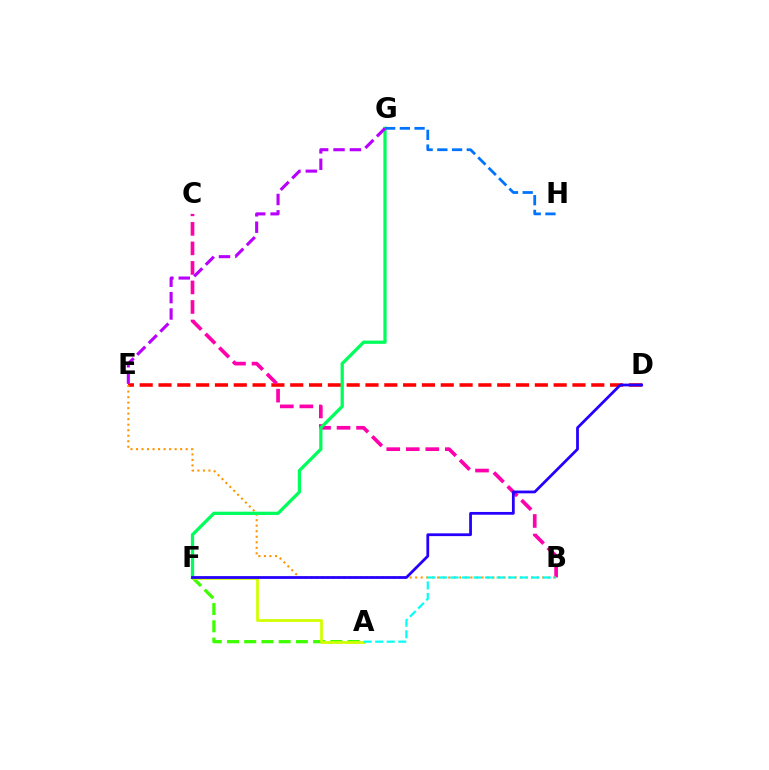{('D', 'E'): [{'color': '#ff0000', 'line_style': 'dashed', 'thickness': 2.56}], ('A', 'F'): [{'color': '#3dff00', 'line_style': 'dashed', 'thickness': 2.34}, {'color': '#d1ff00', 'line_style': 'solid', 'thickness': 1.98}], ('B', 'C'): [{'color': '#ff00ac', 'line_style': 'dashed', 'thickness': 2.65}], ('B', 'E'): [{'color': '#ff9400', 'line_style': 'dotted', 'thickness': 1.5}], ('F', 'G'): [{'color': '#00ff5c', 'line_style': 'solid', 'thickness': 2.35}], ('E', 'G'): [{'color': '#b900ff', 'line_style': 'dashed', 'thickness': 2.22}], ('G', 'H'): [{'color': '#0074ff', 'line_style': 'dashed', 'thickness': 2.0}], ('D', 'F'): [{'color': '#2500ff', 'line_style': 'solid', 'thickness': 2.0}], ('A', 'B'): [{'color': '#00fff6', 'line_style': 'dashed', 'thickness': 1.57}]}